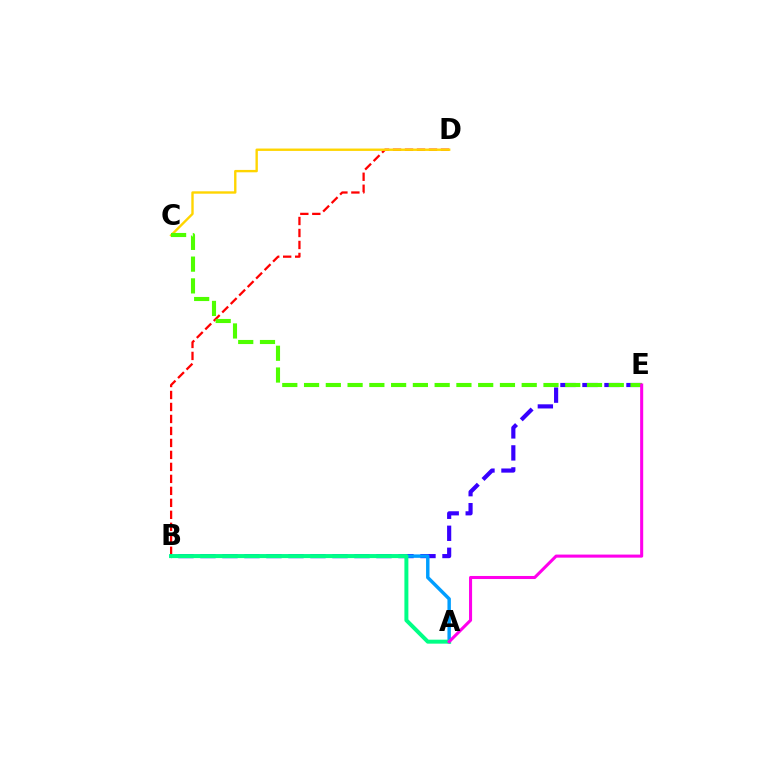{('B', 'E'): [{'color': '#3700ff', 'line_style': 'dashed', 'thickness': 2.99}], ('B', 'D'): [{'color': '#ff0000', 'line_style': 'dashed', 'thickness': 1.63}], ('A', 'B'): [{'color': '#009eff', 'line_style': 'solid', 'thickness': 2.47}, {'color': '#00ff86', 'line_style': 'solid', 'thickness': 2.86}], ('C', 'D'): [{'color': '#ffd500', 'line_style': 'solid', 'thickness': 1.71}], ('C', 'E'): [{'color': '#4fff00', 'line_style': 'dashed', 'thickness': 2.96}], ('A', 'E'): [{'color': '#ff00ed', 'line_style': 'solid', 'thickness': 2.21}]}